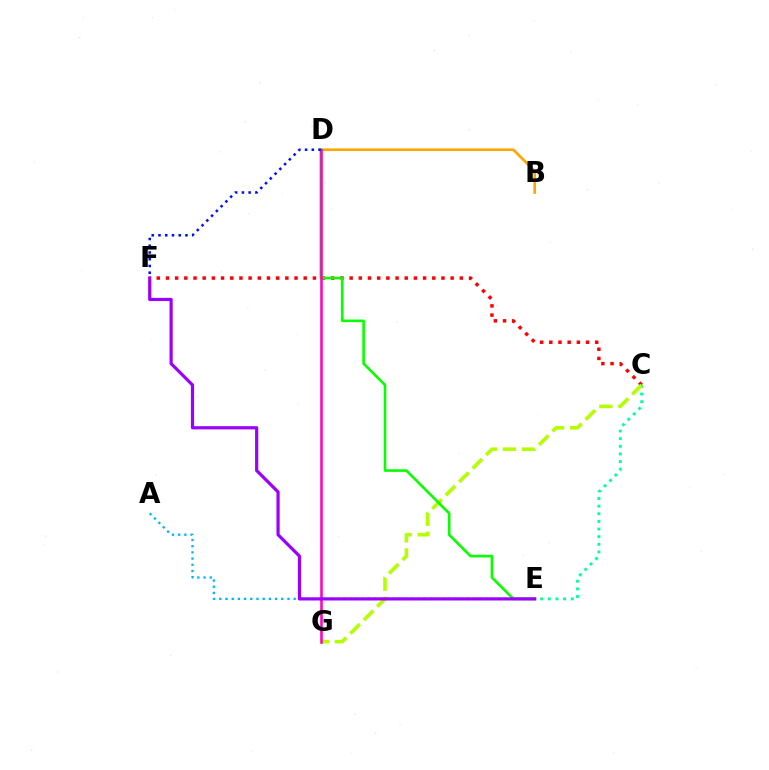{('C', 'E'): [{'color': '#00ff9d', 'line_style': 'dotted', 'thickness': 2.07}], ('C', 'F'): [{'color': '#ff0000', 'line_style': 'dotted', 'thickness': 2.5}], ('C', 'G'): [{'color': '#b3ff00', 'line_style': 'dashed', 'thickness': 2.58}], ('B', 'D'): [{'color': '#ffa500', 'line_style': 'solid', 'thickness': 1.92}], ('A', 'E'): [{'color': '#00b5ff', 'line_style': 'dotted', 'thickness': 1.68}], ('D', 'E'): [{'color': '#08ff00', 'line_style': 'solid', 'thickness': 1.89}], ('D', 'G'): [{'color': '#ff00bd', 'line_style': 'solid', 'thickness': 1.83}], ('E', 'F'): [{'color': '#9b00ff', 'line_style': 'solid', 'thickness': 2.3}], ('D', 'F'): [{'color': '#0010ff', 'line_style': 'dotted', 'thickness': 1.83}]}